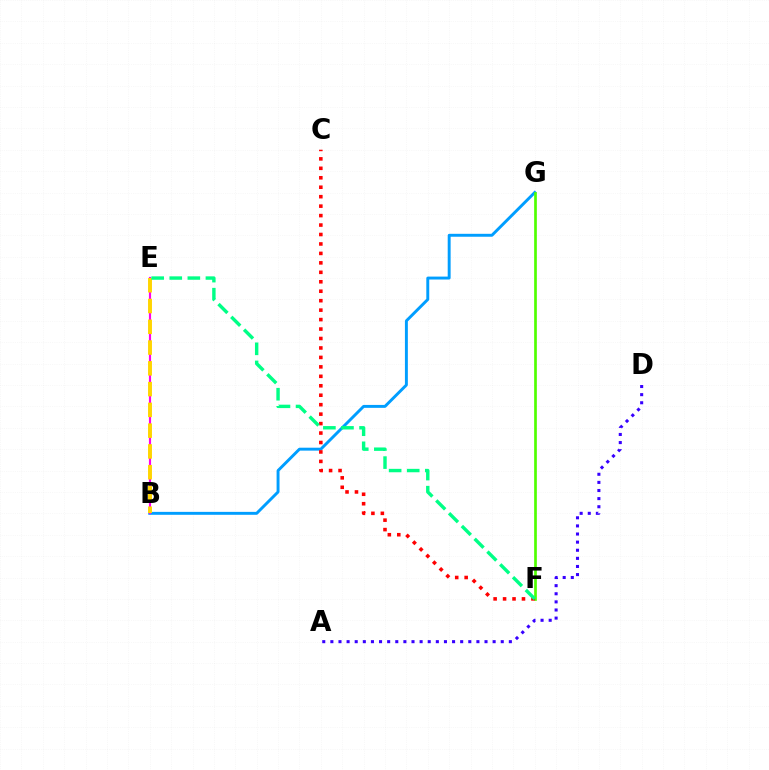{('B', 'G'): [{'color': '#009eff', 'line_style': 'solid', 'thickness': 2.11}], ('F', 'G'): [{'color': '#4fff00', 'line_style': 'solid', 'thickness': 1.94}], ('C', 'F'): [{'color': '#ff0000', 'line_style': 'dotted', 'thickness': 2.57}], ('B', 'E'): [{'color': '#ff00ed', 'line_style': 'solid', 'thickness': 1.56}, {'color': '#ffd500', 'line_style': 'dashed', 'thickness': 2.82}], ('E', 'F'): [{'color': '#00ff86', 'line_style': 'dashed', 'thickness': 2.46}], ('A', 'D'): [{'color': '#3700ff', 'line_style': 'dotted', 'thickness': 2.2}]}